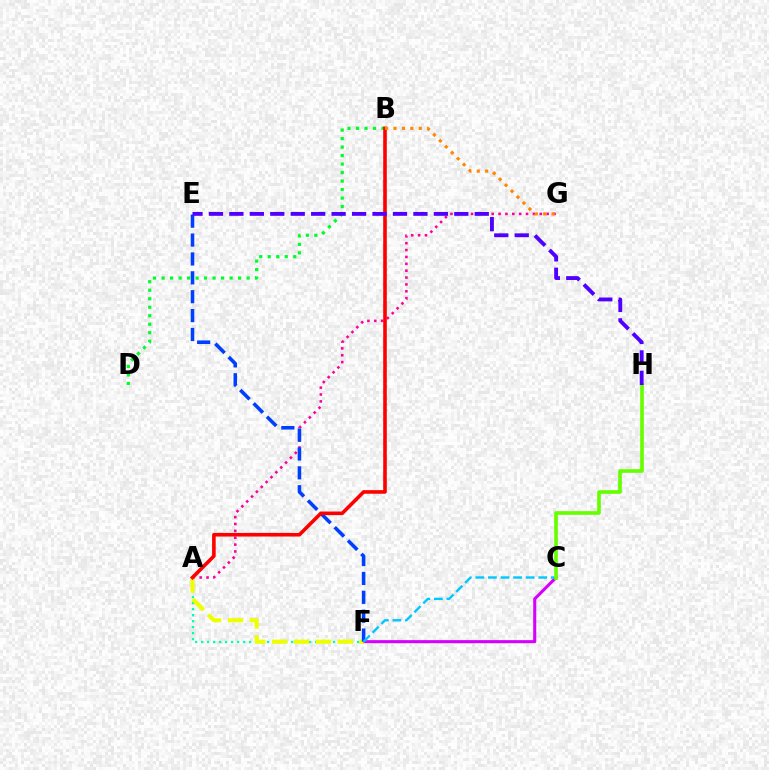{('A', 'F'): [{'color': '#00ffaf', 'line_style': 'dotted', 'thickness': 1.63}, {'color': '#eeff00', 'line_style': 'dashed', 'thickness': 2.97}], ('A', 'G'): [{'color': '#ff00a0', 'line_style': 'dotted', 'thickness': 1.87}], ('C', 'F'): [{'color': '#d600ff', 'line_style': 'solid', 'thickness': 2.21}, {'color': '#00c7ff', 'line_style': 'dashed', 'thickness': 1.71}], ('B', 'D'): [{'color': '#00ff27', 'line_style': 'dotted', 'thickness': 2.31}], ('E', 'F'): [{'color': '#003fff', 'line_style': 'dashed', 'thickness': 2.57}], ('C', 'H'): [{'color': '#66ff00', 'line_style': 'solid', 'thickness': 2.63}], ('A', 'B'): [{'color': '#ff0000', 'line_style': 'solid', 'thickness': 2.6}], ('B', 'G'): [{'color': '#ff8800', 'line_style': 'dotted', 'thickness': 2.29}], ('E', 'H'): [{'color': '#4f00ff', 'line_style': 'dashed', 'thickness': 2.78}]}